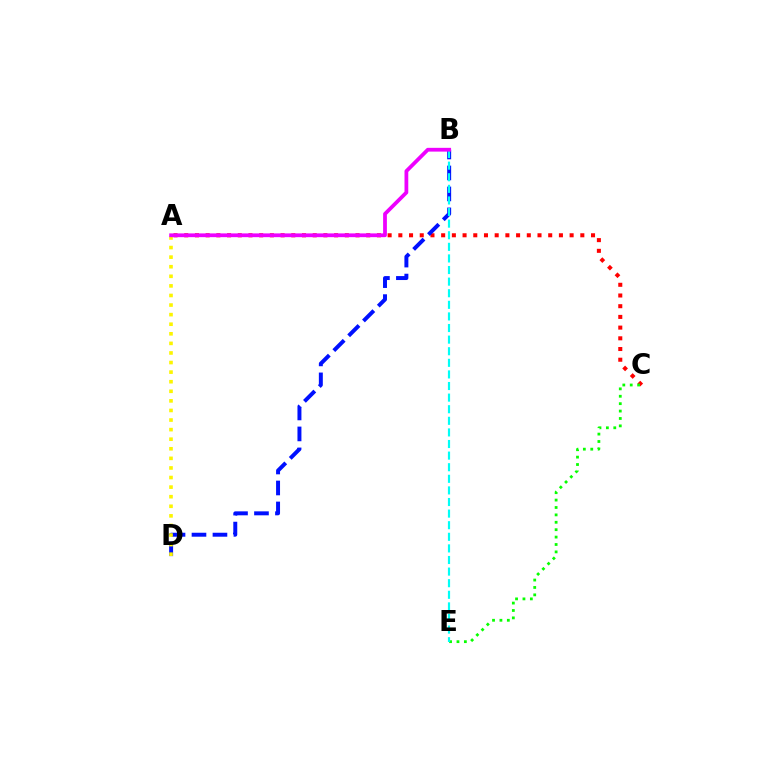{('A', 'C'): [{'color': '#ff0000', 'line_style': 'dotted', 'thickness': 2.91}], ('B', 'D'): [{'color': '#0010ff', 'line_style': 'dashed', 'thickness': 2.85}], ('C', 'E'): [{'color': '#08ff00', 'line_style': 'dotted', 'thickness': 2.01}], ('A', 'D'): [{'color': '#fcf500', 'line_style': 'dotted', 'thickness': 2.6}], ('B', 'E'): [{'color': '#00fff6', 'line_style': 'dashed', 'thickness': 1.58}], ('A', 'B'): [{'color': '#ee00ff', 'line_style': 'solid', 'thickness': 2.71}]}